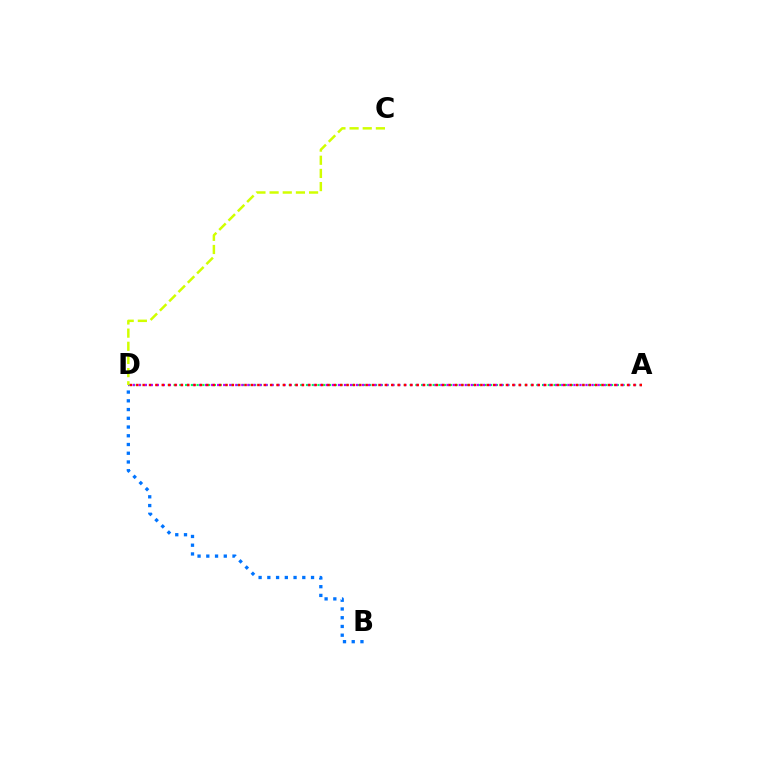{('A', 'D'): [{'color': '#00ff5c', 'line_style': 'dotted', 'thickness': 1.56}, {'color': '#b900ff', 'line_style': 'dotted', 'thickness': 1.64}, {'color': '#ff0000', 'line_style': 'dotted', 'thickness': 1.73}], ('B', 'D'): [{'color': '#0074ff', 'line_style': 'dotted', 'thickness': 2.37}], ('C', 'D'): [{'color': '#d1ff00', 'line_style': 'dashed', 'thickness': 1.79}]}